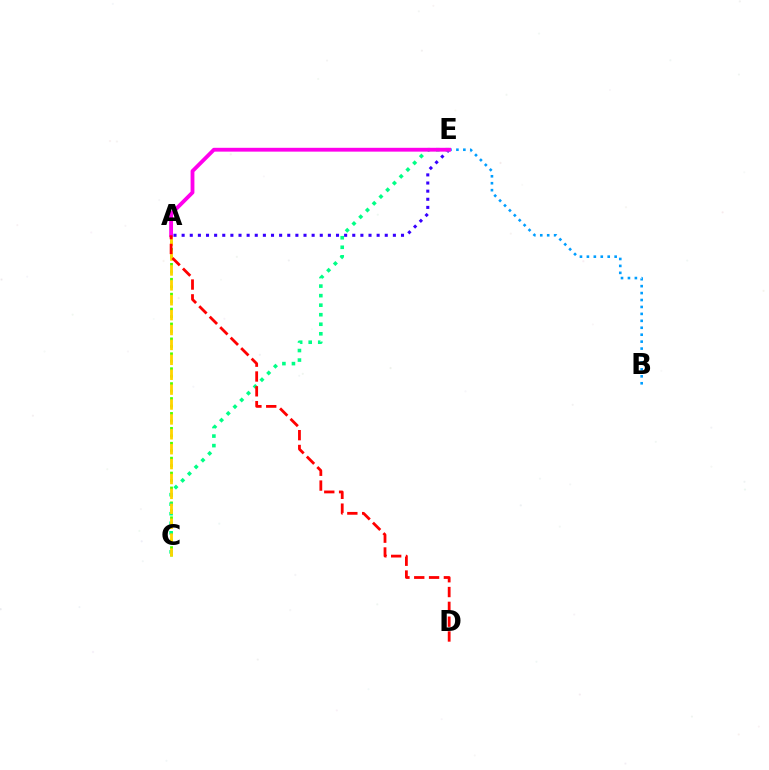{('A', 'C'): [{'color': '#4fff00', 'line_style': 'dotted', 'thickness': 2.03}, {'color': '#ffd500', 'line_style': 'dashed', 'thickness': 2.02}], ('B', 'E'): [{'color': '#009eff', 'line_style': 'dotted', 'thickness': 1.88}], ('A', 'E'): [{'color': '#3700ff', 'line_style': 'dotted', 'thickness': 2.21}, {'color': '#ff00ed', 'line_style': 'solid', 'thickness': 2.76}], ('C', 'E'): [{'color': '#00ff86', 'line_style': 'dotted', 'thickness': 2.59}], ('A', 'D'): [{'color': '#ff0000', 'line_style': 'dashed', 'thickness': 2.01}]}